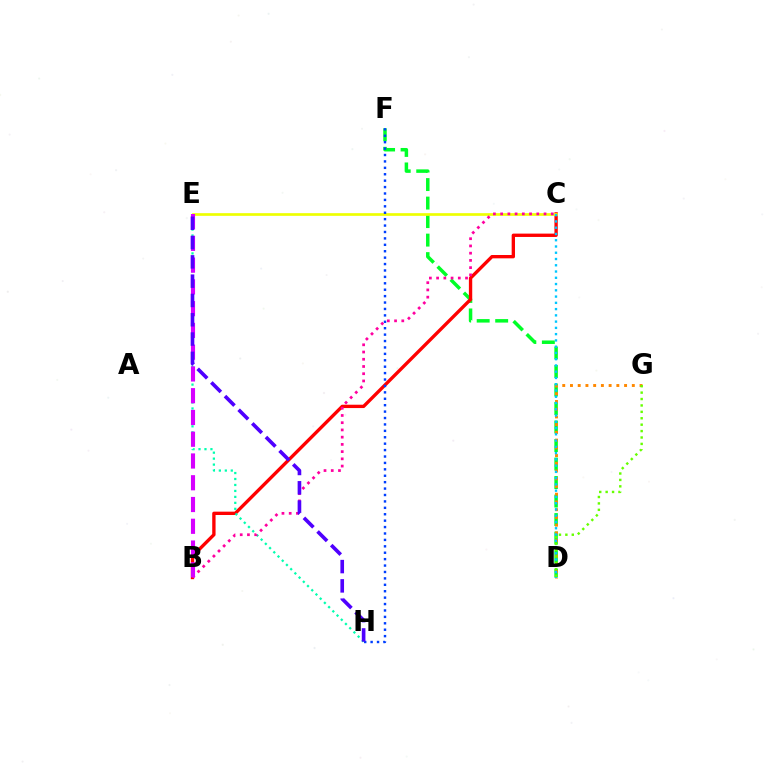{('D', 'F'): [{'color': '#00ff27', 'line_style': 'dashed', 'thickness': 2.51}], ('B', 'C'): [{'color': '#ff0000', 'line_style': 'solid', 'thickness': 2.41}, {'color': '#ff00a0', 'line_style': 'dotted', 'thickness': 1.96}], ('C', 'E'): [{'color': '#eeff00', 'line_style': 'solid', 'thickness': 1.93}], ('E', 'H'): [{'color': '#00ffaf', 'line_style': 'dotted', 'thickness': 1.62}, {'color': '#4f00ff', 'line_style': 'dashed', 'thickness': 2.62}], ('F', 'H'): [{'color': '#003fff', 'line_style': 'dotted', 'thickness': 1.74}], ('D', 'G'): [{'color': '#ff8800', 'line_style': 'dotted', 'thickness': 2.1}, {'color': '#66ff00', 'line_style': 'dotted', 'thickness': 1.74}], ('B', 'E'): [{'color': '#d600ff', 'line_style': 'dashed', 'thickness': 2.96}], ('C', 'D'): [{'color': '#00c7ff', 'line_style': 'dotted', 'thickness': 1.7}]}